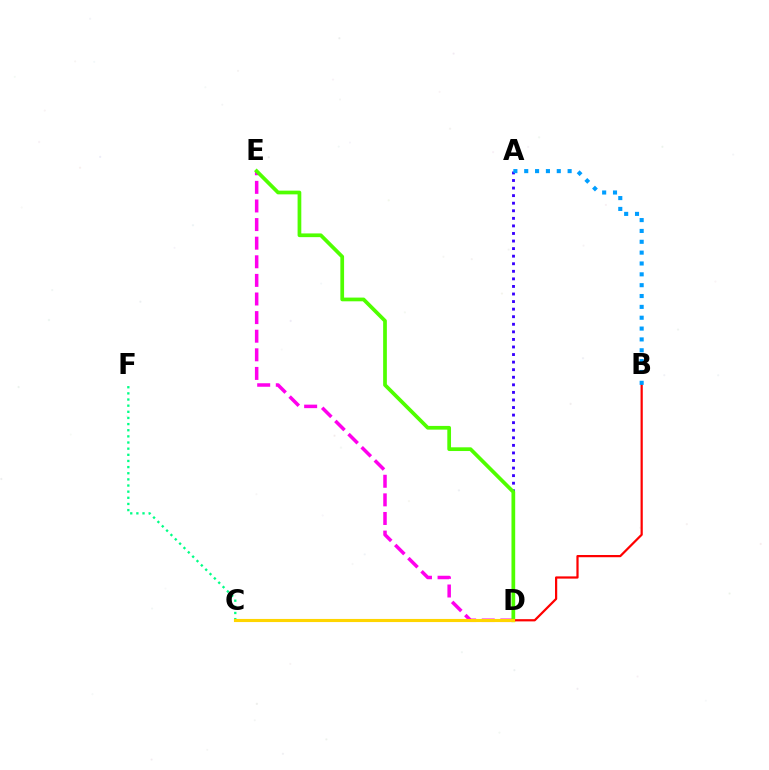{('D', 'E'): [{'color': '#ff00ed', 'line_style': 'dashed', 'thickness': 2.53}, {'color': '#4fff00', 'line_style': 'solid', 'thickness': 2.68}], ('A', 'D'): [{'color': '#3700ff', 'line_style': 'dotted', 'thickness': 2.06}], ('C', 'F'): [{'color': '#00ff86', 'line_style': 'dotted', 'thickness': 1.67}], ('B', 'D'): [{'color': '#ff0000', 'line_style': 'solid', 'thickness': 1.6}], ('C', 'D'): [{'color': '#ffd500', 'line_style': 'solid', 'thickness': 2.24}], ('A', 'B'): [{'color': '#009eff', 'line_style': 'dotted', 'thickness': 2.95}]}